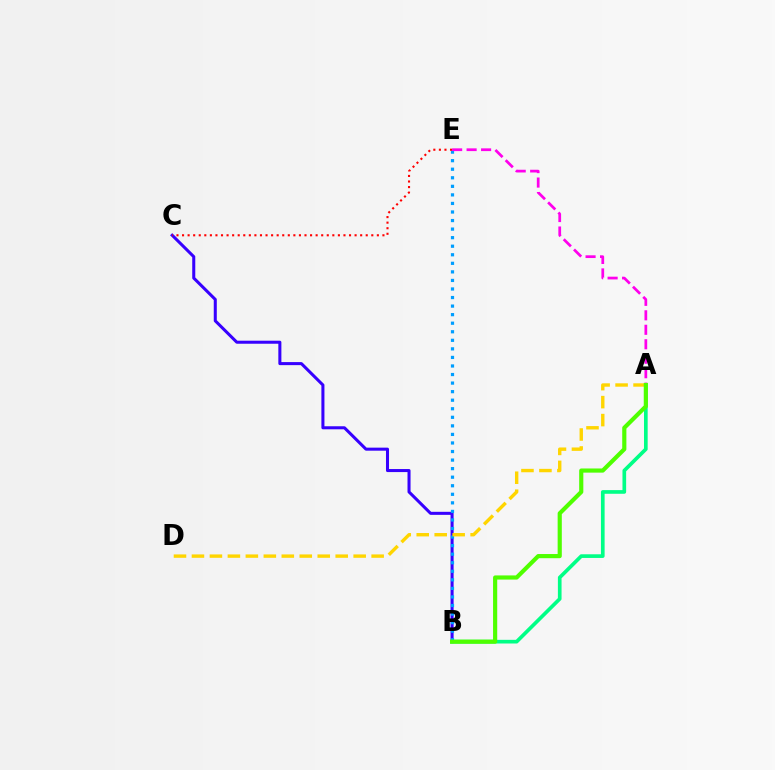{('B', 'C'): [{'color': '#3700ff', 'line_style': 'solid', 'thickness': 2.19}], ('B', 'E'): [{'color': '#009eff', 'line_style': 'dotted', 'thickness': 2.32}], ('A', 'E'): [{'color': '#ff00ed', 'line_style': 'dashed', 'thickness': 1.97}], ('A', 'D'): [{'color': '#ffd500', 'line_style': 'dashed', 'thickness': 2.44}], ('C', 'E'): [{'color': '#ff0000', 'line_style': 'dotted', 'thickness': 1.51}], ('A', 'B'): [{'color': '#00ff86', 'line_style': 'solid', 'thickness': 2.64}, {'color': '#4fff00', 'line_style': 'solid', 'thickness': 2.99}]}